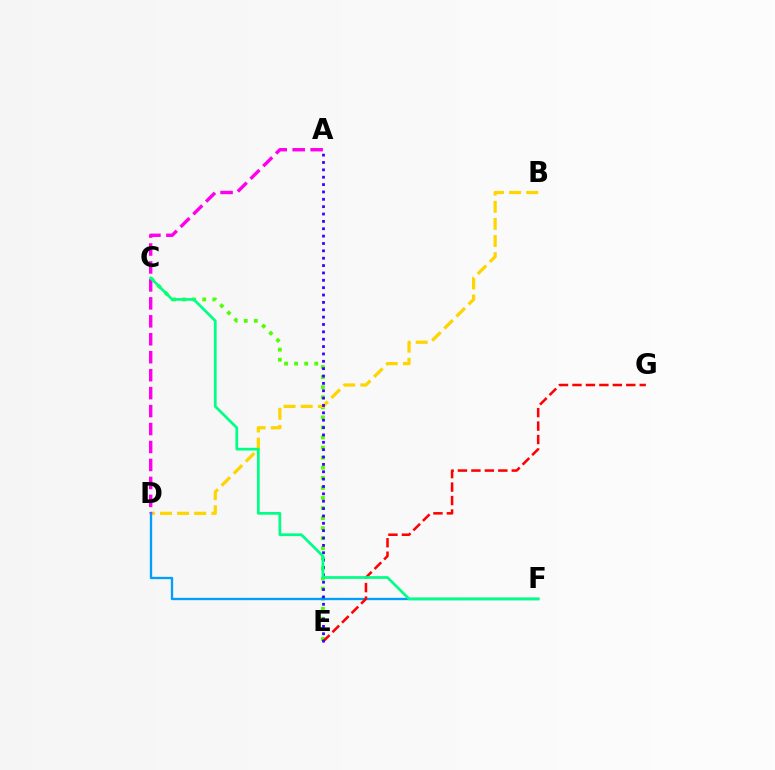{('C', 'E'): [{'color': '#4fff00', 'line_style': 'dotted', 'thickness': 2.74}], ('B', 'D'): [{'color': '#ffd500', 'line_style': 'dashed', 'thickness': 2.33}], ('D', 'F'): [{'color': '#009eff', 'line_style': 'solid', 'thickness': 1.68}], ('E', 'G'): [{'color': '#ff0000', 'line_style': 'dashed', 'thickness': 1.83}], ('A', 'E'): [{'color': '#3700ff', 'line_style': 'dotted', 'thickness': 2.0}], ('A', 'D'): [{'color': '#ff00ed', 'line_style': 'dashed', 'thickness': 2.44}], ('C', 'F'): [{'color': '#00ff86', 'line_style': 'solid', 'thickness': 1.97}]}